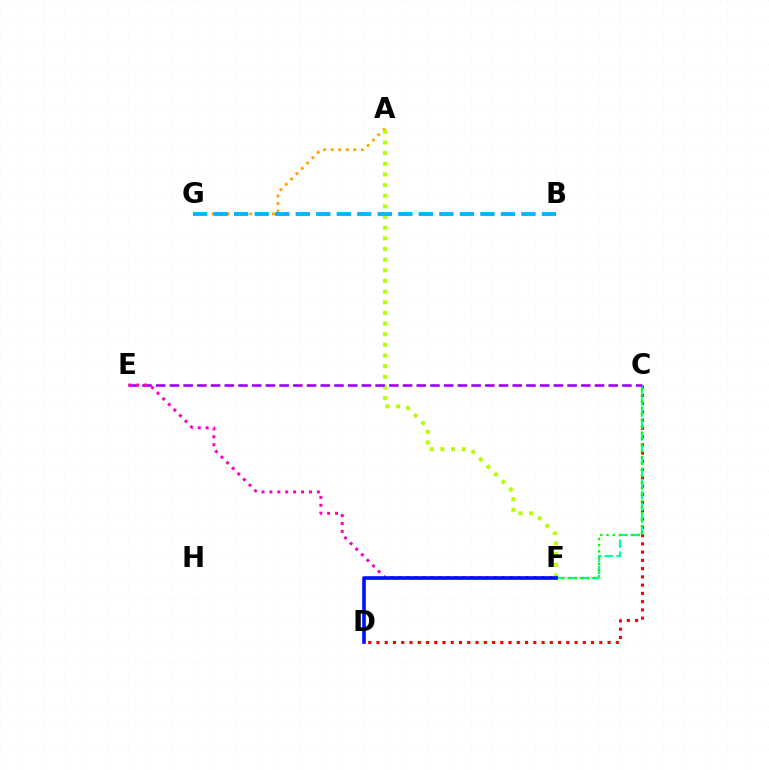{('C', 'D'): [{'color': '#ff0000', 'line_style': 'dotted', 'thickness': 2.24}], ('A', 'G'): [{'color': '#ffa500', 'line_style': 'dotted', 'thickness': 2.05}], ('C', 'F'): [{'color': '#00ff9d', 'line_style': 'dashed', 'thickness': 1.6}, {'color': '#08ff00', 'line_style': 'dotted', 'thickness': 1.69}], ('A', 'F'): [{'color': '#b3ff00', 'line_style': 'dotted', 'thickness': 2.9}], ('C', 'E'): [{'color': '#9b00ff', 'line_style': 'dashed', 'thickness': 1.86}], ('B', 'G'): [{'color': '#00b5ff', 'line_style': 'dashed', 'thickness': 2.79}], ('E', 'F'): [{'color': '#ff00bd', 'line_style': 'dotted', 'thickness': 2.15}], ('D', 'F'): [{'color': '#0010ff', 'line_style': 'solid', 'thickness': 2.62}]}